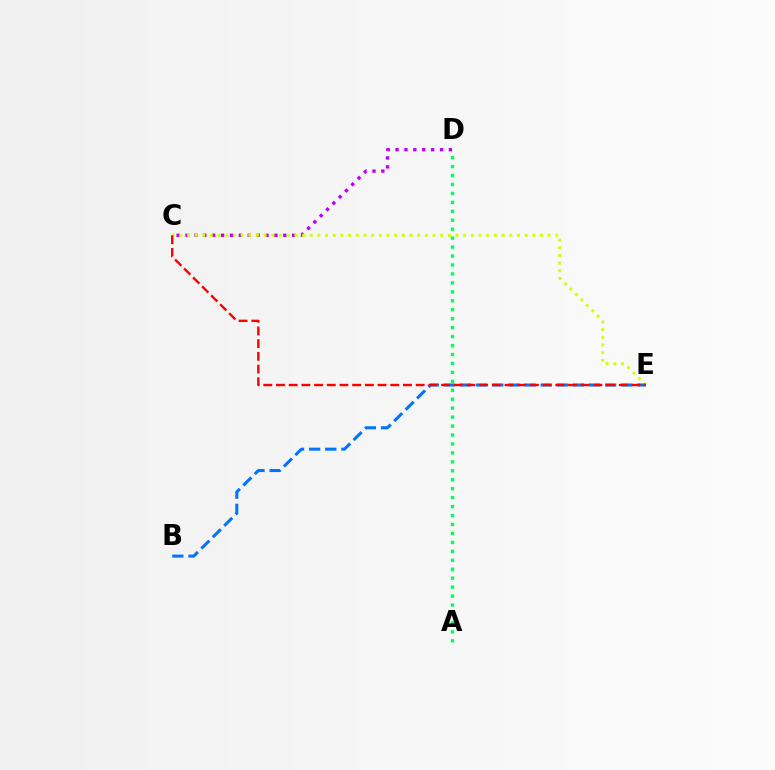{('C', 'D'): [{'color': '#b900ff', 'line_style': 'dotted', 'thickness': 2.42}], ('A', 'D'): [{'color': '#00ff5c', 'line_style': 'dotted', 'thickness': 2.43}], ('C', 'E'): [{'color': '#d1ff00', 'line_style': 'dotted', 'thickness': 2.09}, {'color': '#ff0000', 'line_style': 'dashed', 'thickness': 1.72}], ('B', 'E'): [{'color': '#0074ff', 'line_style': 'dashed', 'thickness': 2.19}]}